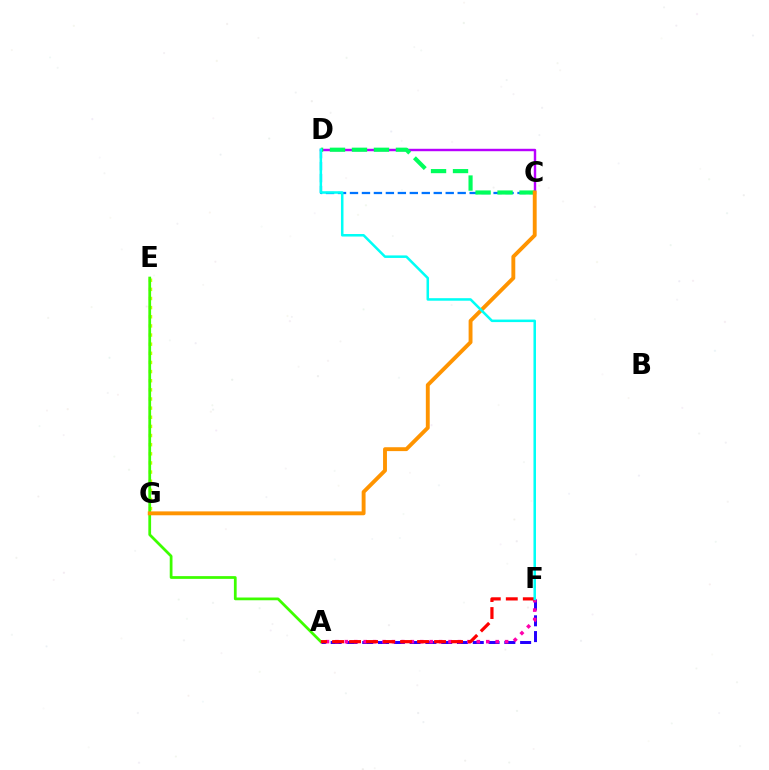{('C', 'D'): [{'color': '#b900ff', 'line_style': 'solid', 'thickness': 1.75}, {'color': '#0074ff', 'line_style': 'dashed', 'thickness': 1.63}, {'color': '#00ff5c', 'line_style': 'dashed', 'thickness': 2.99}], ('E', 'G'): [{'color': '#d1ff00', 'line_style': 'dotted', 'thickness': 2.48}], ('A', 'F'): [{'color': '#2500ff', 'line_style': 'dashed', 'thickness': 2.14}, {'color': '#ff00ac', 'line_style': 'dotted', 'thickness': 2.56}, {'color': '#ff0000', 'line_style': 'dashed', 'thickness': 2.31}], ('A', 'E'): [{'color': '#3dff00', 'line_style': 'solid', 'thickness': 1.98}], ('C', 'G'): [{'color': '#ff9400', 'line_style': 'solid', 'thickness': 2.8}], ('D', 'F'): [{'color': '#00fff6', 'line_style': 'solid', 'thickness': 1.82}]}